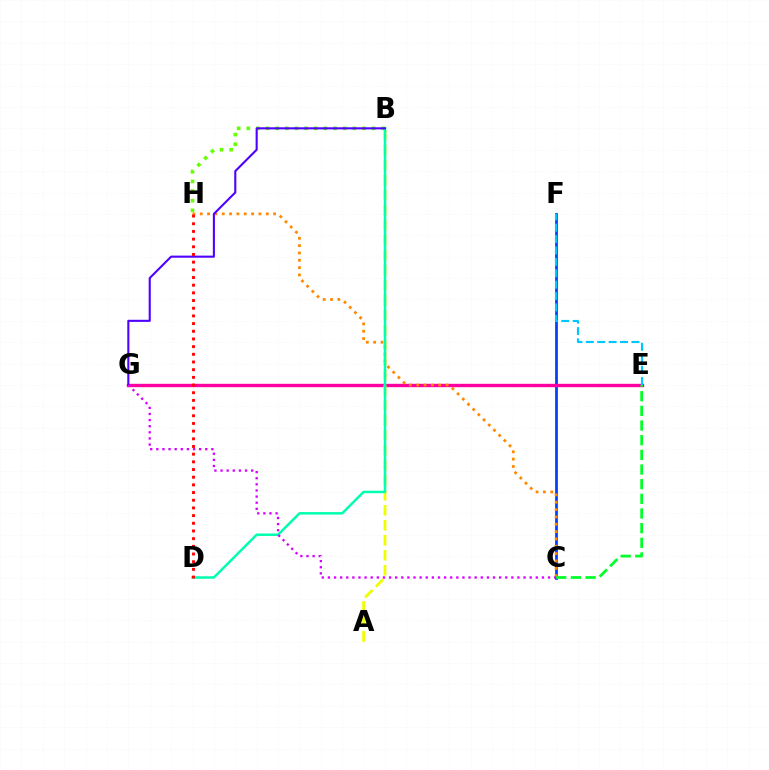{('C', 'F'): [{'color': '#003fff', 'line_style': 'solid', 'thickness': 1.97}], ('E', 'G'): [{'color': '#ff00a0', 'line_style': 'solid', 'thickness': 2.43}], ('C', 'H'): [{'color': '#ff8800', 'line_style': 'dotted', 'thickness': 1.99}], ('B', 'H'): [{'color': '#66ff00', 'line_style': 'dotted', 'thickness': 2.62}], ('A', 'B'): [{'color': '#eeff00', 'line_style': 'dashed', 'thickness': 2.04}], ('E', 'F'): [{'color': '#00c7ff', 'line_style': 'dashed', 'thickness': 1.55}], ('C', 'E'): [{'color': '#00ff27', 'line_style': 'dashed', 'thickness': 1.99}], ('B', 'D'): [{'color': '#00ffaf', 'line_style': 'solid', 'thickness': 1.79}], ('B', 'G'): [{'color': '#4f00ff', 'line_style': 'solid', 'thickness': 1.51}], ('D', 'H'): [{'color': '#ff0000', 'line_style': 'dotted', 'thickness': 2.09}], ('C', 'G'): [{'color': '#d600ff', 'line_style': 'dotted', 'thickness': 1.66}]}